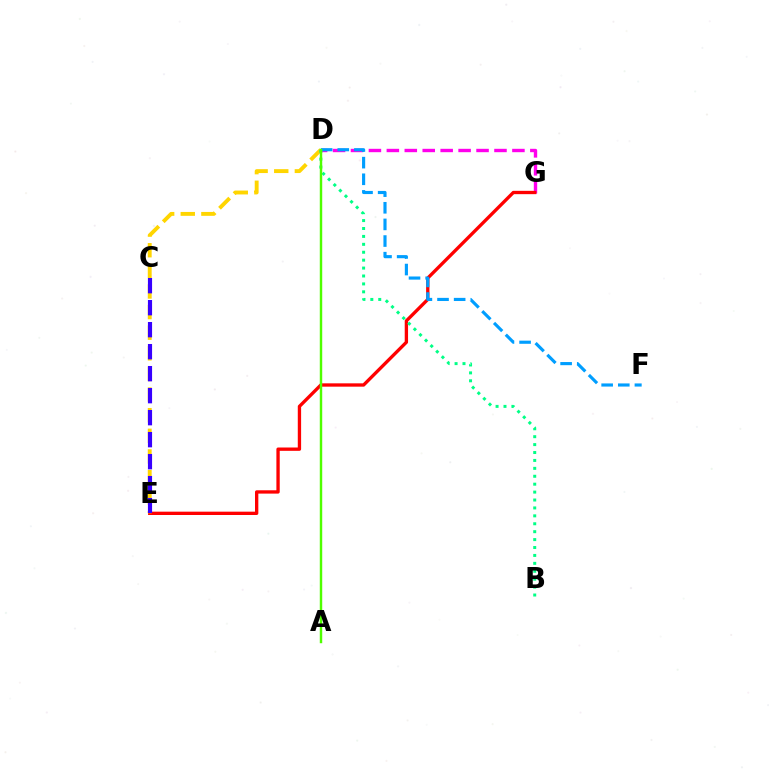{('D', 'G'): [{'color': '#ff00ed', 'line_style': 'dashed', 'thickness': 2.44}], ('E', 'G'): [{'color': '#ff0000', 'line_style': 'solid', 'thickness': 2.4}], ('D', 'E'): [{'color': '#ffd500', 'line_style': 'dashed', 'thickness': 2.8}], ('D', 'F'): [{'color': '#009eff', 'line_style': 'dashed', 'thickness': 2.26}], ('C', 'E'): [{'color': '#3700ff', 'line_style': 'dashed', 'thickness': 2.99}], ('B', 'D'): [{'color': '#00ff86', 'line_style': 'dotted', 'thickness': 2.15}], ('A', 'D'): [{'color': '#4fff00', 'line_style': 'solid', 'thickness': 1.76}]}